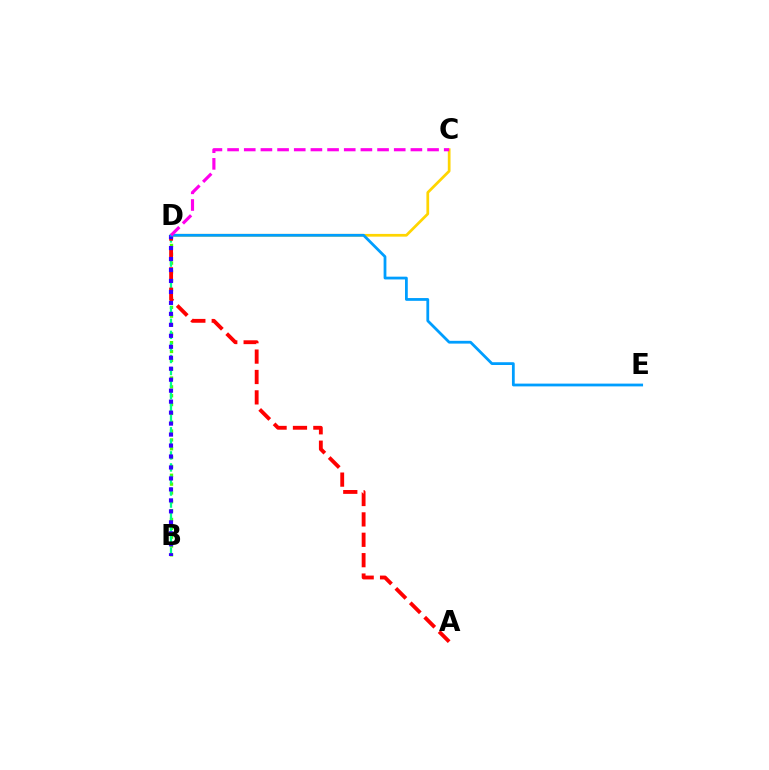{('B', 'D'): [{'color': '#4fff00', 'line_style': 'dotted', 'thickness': 2.4}, {'color': '#00ff86', 'line_style': 'dashed', 'thickness': 1.64}, {'color': '#3700ff', 'line_style': 'dotted', 'thickness': 2.98}], ('A', 'D'): [{'color': '#ff0000', 'line_style': 'dashed', 'thickness': 2.77}], ('C', 'D'): [{'color': '#ffd500', 'line_style': 'solid', 'thickness': 1.97}, {'color': '#ff00ed', 'line_style': 'dashed', 'thickness': 2.26}], ('D', 'E'): [{'color': '#009eff', 'line_style': 'solid', 'thickness': 2.0}]}